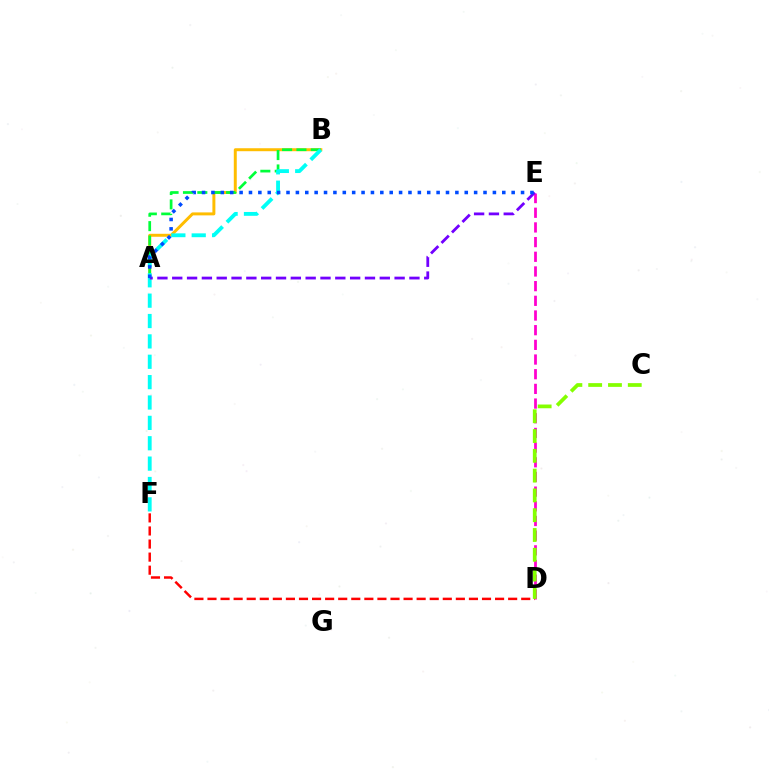{('D', 'E'): [{'color': '#ff00cf', 'line_style': 'dashed', 'thickness': 1.99}], ('D', 'F'): [{'color': '#ff0000', 'line_style': 'dashed', 'thickness': 1.78}], ('A', 'B'): [{'color': '#ffbd00', 'line_style': 'solid', 'thickness': 2.14}, {'color': '#00ff39', 'line_style': 'dashed', 'thickness': 1.95}], ('B', 'F'): [{'color': '#00fff6', 'line_style': 'dashed', 'thickness': 2.77}], ('A', 'E'): [{'color': '#7200ff', 'line_style': 'dashed', 'thickness': 2.01}, {'color': '#004bff', 'line_style': 'dotted', 'thickness': 2.55}], ('C', 'D'): [{'color': '#84ff00', 'line_style': 'dashed', 'thickness': 2.69}]}